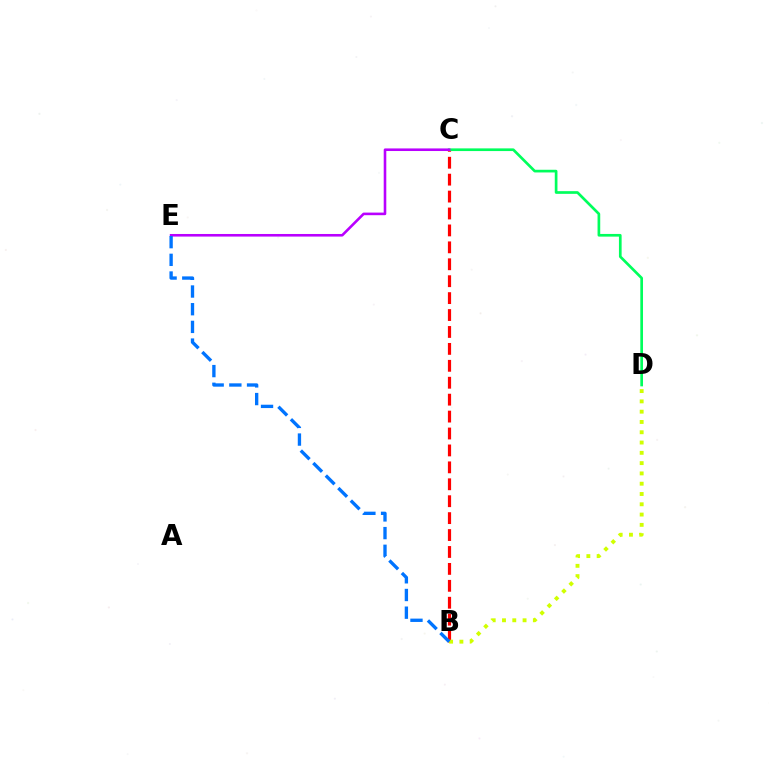{('B', 'C'): [{'color': '#ff0000', 'line_style': 'dashed', 'thickness': 2.3}], ('C', 'D'): [{'color': '#00ff5c', 'line_style': 'solid', 'thickness': 1.93}], ('C', 'E'): [{'color': '#b900ff', 'line_style': 'solid', 'thickness': 1.87}], ('B', 'D'): [{'color': '#d1ff00', 'line_style': 'dotted', 'thickness': 2.8}], ('B', 'E'): [{'color': '#0074ff', 'line_style': 'dashed', 'thickness': 2.4}]}